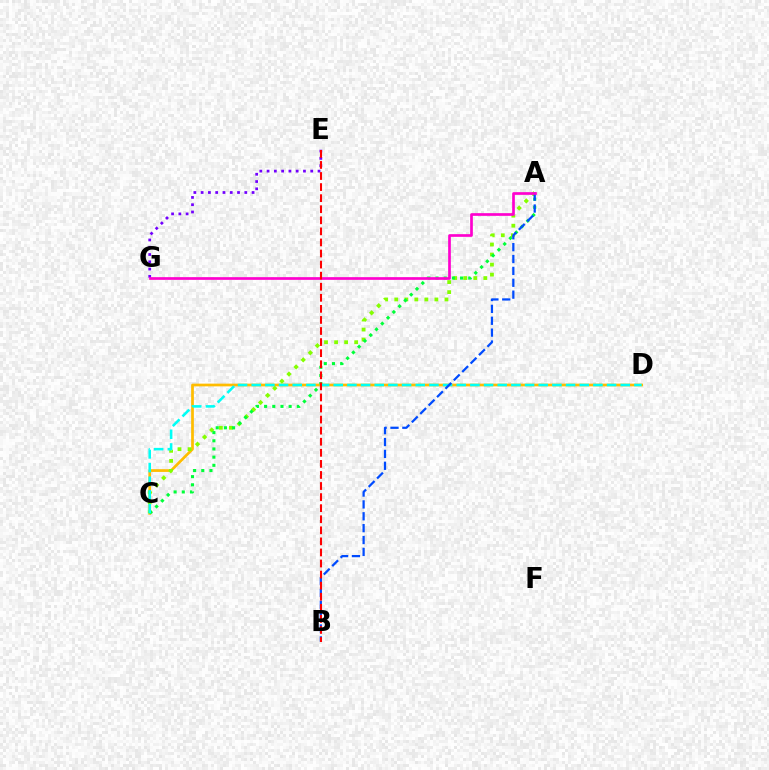{('C', 'D'): [{'color': '#ffbd00', 'line_style': 'solid', 'thickness': 1.96}, {'color': '#00fff6', 'line_style': 'dashed', 'thickness': 1.86}], ('A', 'C'): [{'color': '#84ff00', 'line_style': 'dotted', 'thickness': 2.73}, {'color': '#00ff39', 'line_style': 'dotted', 'thickness': 2.22}], ('E', 'G'): [{'color': '#7200ff', 'line_style': 'dotted', 'thickness': 1.98}], ('A', 'B'): [{'color': '#004bff', 'line_style': 'dashed', 'thickness': 1.61}], ('A', 'G'): [{'color': '#ff00cf', 'line_style': 'solid', 'thickness': 1.93}], ('B', 'E'): [{'color': '#ff0000', 'line_style': 'dashed', 'thickness': 1.5}]}